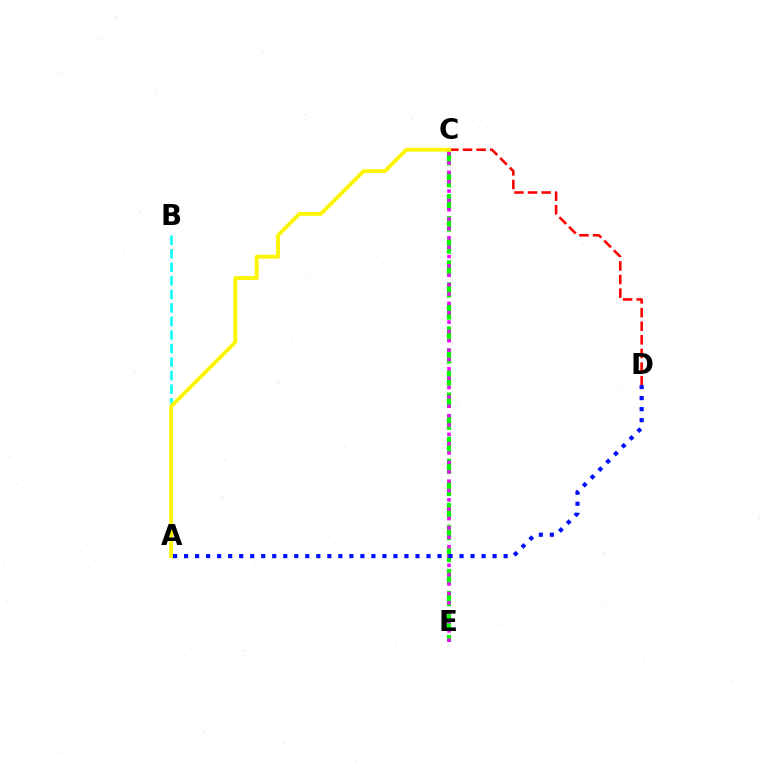{('C', 'E'): [{'color': '#08ff00', 'line_style': 'dashed', 'thickness': 2.99}, {'color': '#ee00ff', 'line_style': 'dotted', 'thickness': 2.54}], ('C', 'D'): [{'color': '#ff0000', 'line_style': 'dashed', 'thickness': 1.85}], ('A', 'B'): [{'color': '#00fff6', 'line_style': 'dashed', 'thickness': 1.84}], ('A', 'C'): [{'color': '#fcf500', 'line_style': 'solid', 'thickness': 2.72}], ('A', 'D'): [{'color': '#0010ff', 'line_style': 'dotted', 'thickness': 2.99}]}